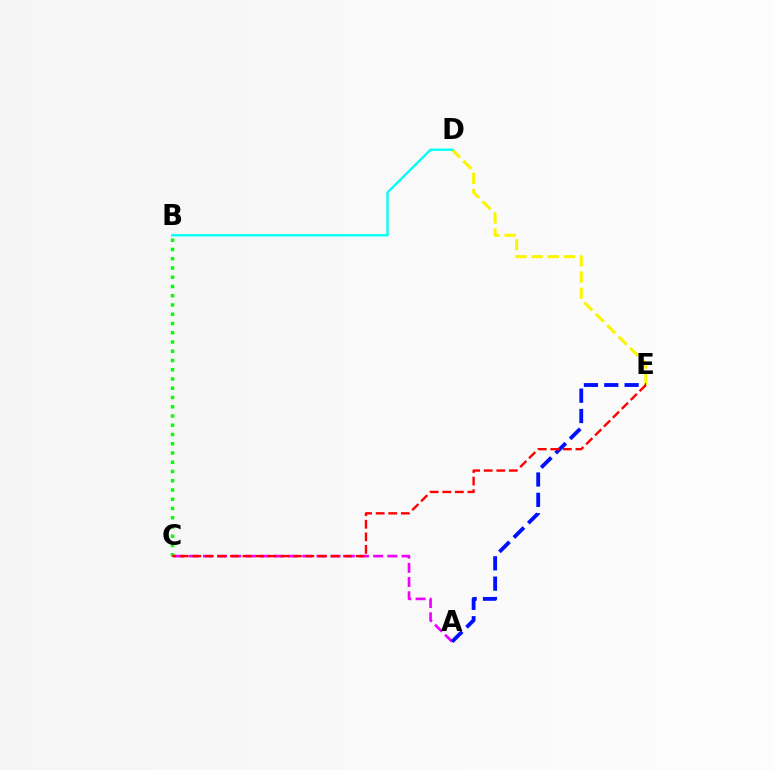{('A', 'C'): [{'color': '#ee00ff', 'line_style': 'dashed', 'thickness': 1.93}], ('D', 'E'): [{'color': '#fcf500', 'line_style': 'dashed', 'thickness': 2.19}], ('B', 'D'): [{'color': '#00fff6', 'line_style': 'solid', 'thickness': 1.69}], ('A', 'E'): [{'color': '#0010ff', 'line_style': 'dashed', 'thickness': 2.76}], ('B', 'C'): [{'color': '#08ff00', 'line_style': 'dotted', 'thickness': 2.51}], ('C', 'E'): [{'color': '#ff0000', 'line_style': 'dashed', 'thickness': 1.71}]}